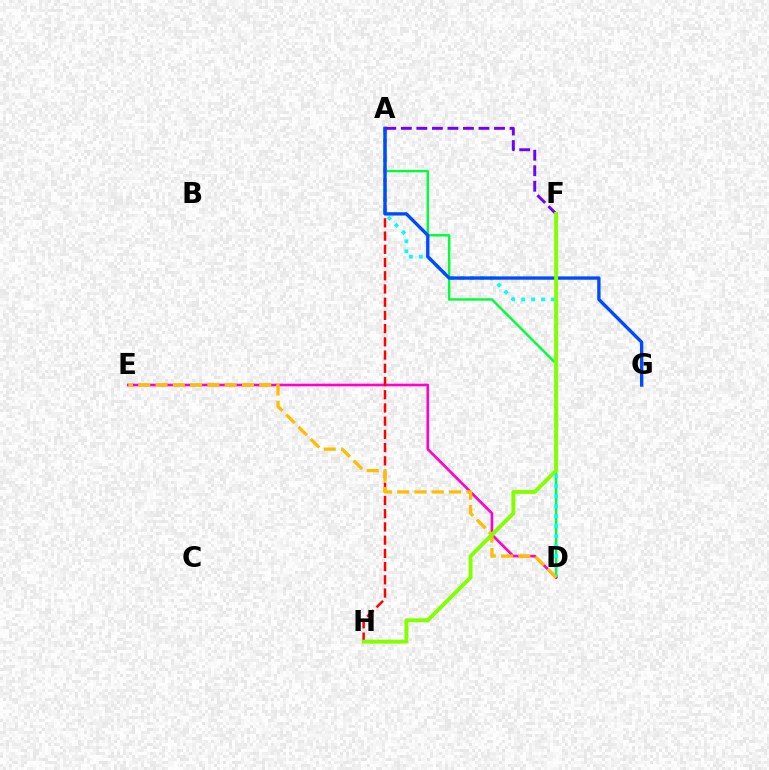{('A', 'D'): [{'color': '#00ff39', 'line_style': 'solid', 'thickness': 1.74}, {'color': '#00fff6', 'line_style': 'dotted', 'thickness': 2.71}], ('D', 'E'): [{'color': '#ff00cf', 'line_style': 'solid', 'thickness': 1.9}, {'color': '#ffbd00', 'line_style': 'dashed', 'thickness': 2.35}], ('A', 'H'): [{'color': '#ff0000', 'line_style': 'dashed', 'thickness': 1.8}], ('A', 'G'): [{'color': '#004bff', 'line_style': 'solid', 'thickness': 2.41}], ('A', 'F'): [{'color': '#7200ff', 'line_style': 'dashed', 'thickness': 2.11}], ('F', 'H'): [{'color': '#84ff00', 'line_style': 'solid', 'thickness': 2.82}]}